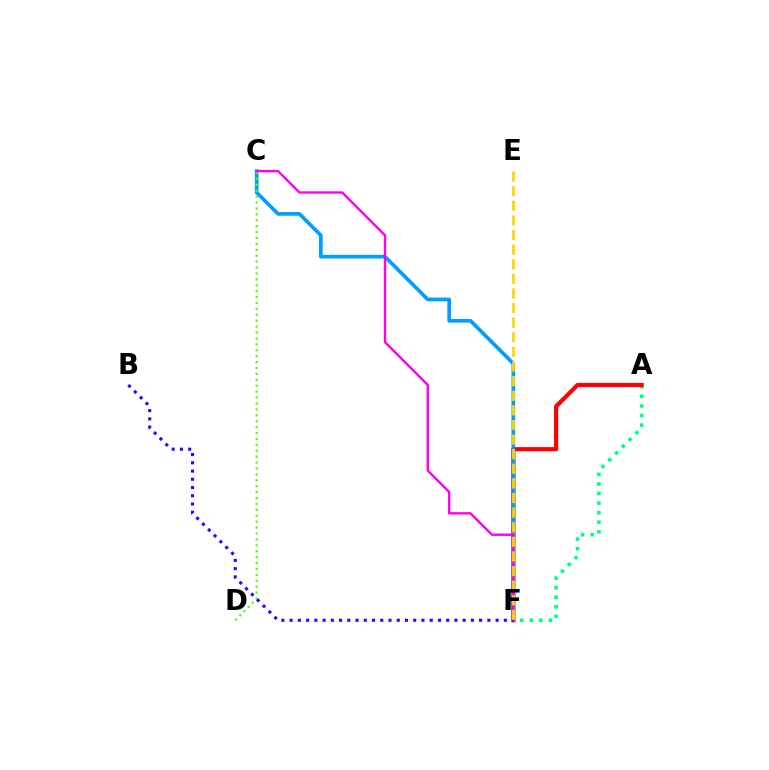{('A', 'F'): [{'color': '#00ff86', 'line_style': 'dotted', 'thickness': 2.6}, {'color': '#ff0000', 'line_style': 'solid', 'thickness': 3.0}], ('C', 'F'): [{'color': '#009eff', 'line_style': 'solid', 'thickness': 2.66}, {'color': '#ff00ed', 'line_style': 'solid', 'thickness': 1.72}], ('C', 'D'): [{'color': '#4fff00', 'line_style': 'dotted', 'thickness': 1.61}], ('B', 'F'): [{'color': '#3700ff', 'line_style': 'dotted', 'thickness': 2.24}], ('E', 'F'): [{'color': '#ffd500', 'line_style': 'dashed', 'thickness': 1.98}]}